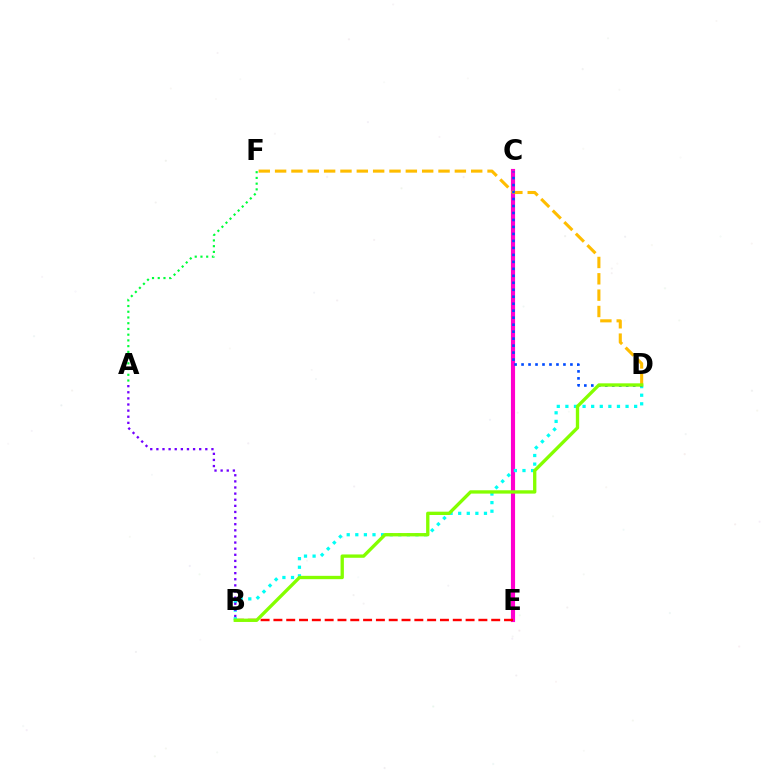{('C', 'E'): [{'color': '#ff00cf', 'line_style': 'solid', 'thickness': 2.98}], ('B', 'E'): [{'color': '#ff0000', 'line_style': 'dashed', 'thickness': 1.74}], ('B', 'D'): [{'color': '#00fff6', 'line_style': 'dotted', 'thickness': 2.34}, {'color': '#84ff00', 'line_style': 'solid', 'thickness': 2.4}], ('A', 'B'): [{'color': '#7200ff', 'line_style': 'dotted', 'thickness': 1.66}], ('D', 'F'): [{'color': '#ffbd00', 'line_style': 'dashed', 'thickness': 2.22}], ('C', 'D'): [{'color': '#004bff', 'line_style': 'dotted', 'thickness': 1.9}], ('A', 'F'): [{'color': '#00ff39', 'line_style': 'dotted', 'thickness': 1.56}]}